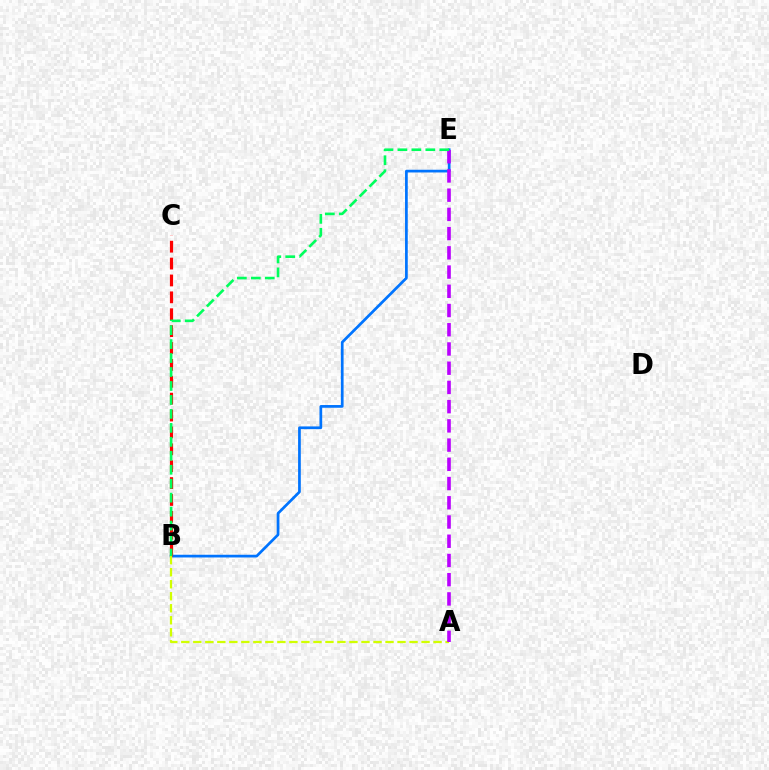{('B', 'E'): [{'color': '#0074ff', 'line_style': 'solid', 'thickness': 1.96}, {'color': '#00ff5c', 'line_style': 'dashed', 'thickness': 1.9}], ('B', 'C'): [{'color': '#ff0000', 'line_style': 'dashed', 'thickness': 2.29}], ('A', 'B'): [{'color': '#d1ff00', 'line_style': 'dashed', 'thickness': 1.63}], ('A', 'E'): [{'color': '#b900ff', 'line_style': 'dashed', 'thickness': 2.61}]}